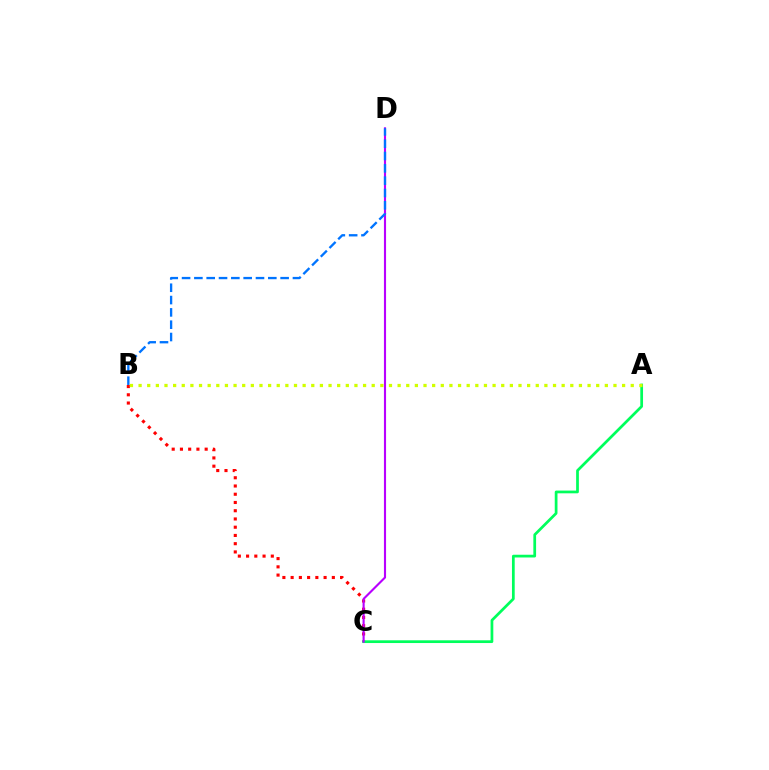{('B', 'C'): [{'color': '#ff0000', 'line_style': 'dotted', 'thickness': 2.24}], ('A', 'C'): [{'color': '#00ff5c', 'line_style': 'solid', 'thickness': 1.97}], ('C', 'D'): [{'color': '#b900ff', 'line_style': 'solid', 'thickness': 1.53}], ('B', 'D'): [{'color': '#0074ff', 'line_style': 'dashed', 'thickness': 1.67}], ('A', 'B'): [{'color': '#d1ff00', 'line_style': 'dotted', 'thickness': 2.35}]}